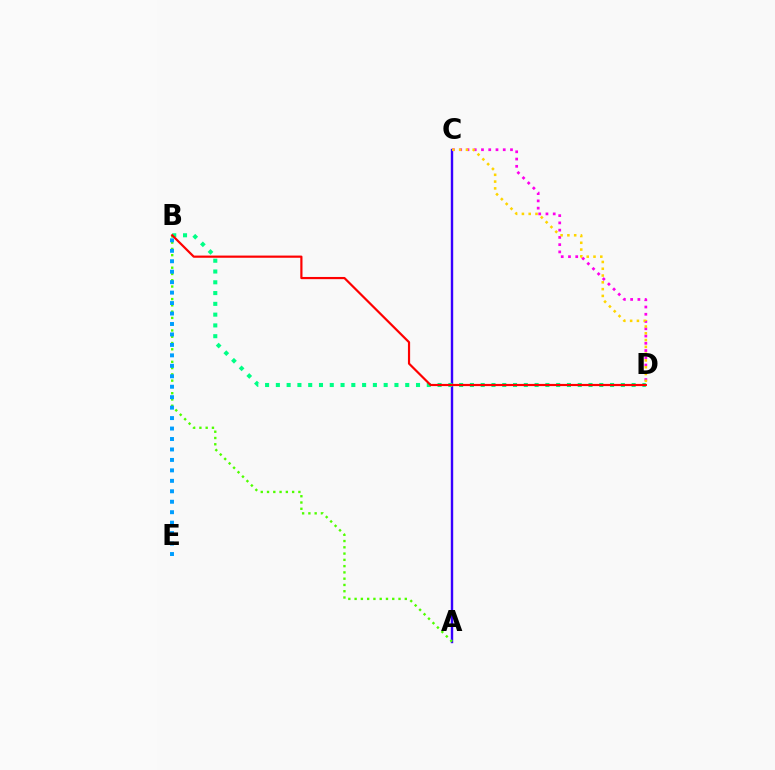{('A', 'C'): [{'color': '#3700ff', 'line_style': 'solid', 'thickness': 1.73}], ('C', 'D'): [{'color': '#ff00ed', 'line_style': 'dotted', 'thickness': 1.97}, {'color': '#ffd500', 'line_style': 'dotted', 'thickness': 1.84}], ('B', 'D'): [{'color': '#00ff86', 'line_style': 'dotted', 'thickness': 2.93}, {'color': '#ff0000', 'line_style': 'solid', 'thickness': 1.58}], ('A', 'B'): [{'color': '#4fff00', 'line_style': 'dotted', 'thickness': 1.7}], ('B', 'E'): [{'color': '#009eff', 'line_style': 'dotted', 'thickness': 2.84}]}